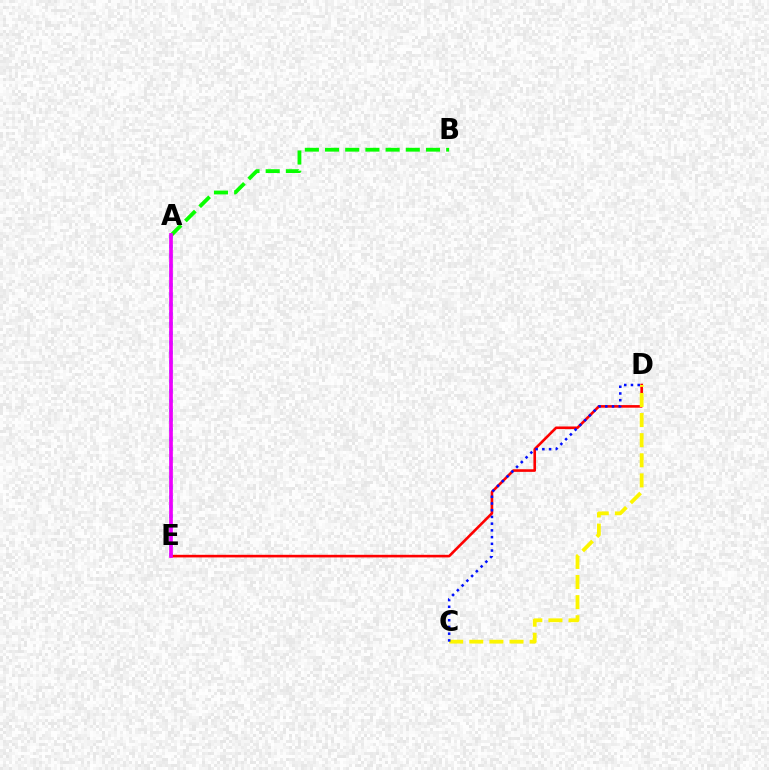{('A', 'E'): [{'color': '#00fff6', 'line_style': 'dotted', 'thickness': 2.62}, {'color': '#ee00ff', 'line_style': 'solid', 'thickness': 2.66}], ('A', 'B'): [{'color': '#08ff00', 'line_style': 'dashed', 'thickness': 2.74}], ('D', 'E'): [{'color': '#ff0000', 'line_style': 'solid', 'thickness': 1.88}], ('C', 'D'): [{'color': '#fcf500', 'line_style': 'dashed', 'thickness': 2.73}, {'color': '#0010ff', 'line_style': 'dotted', 'thickness': 1.83}]}